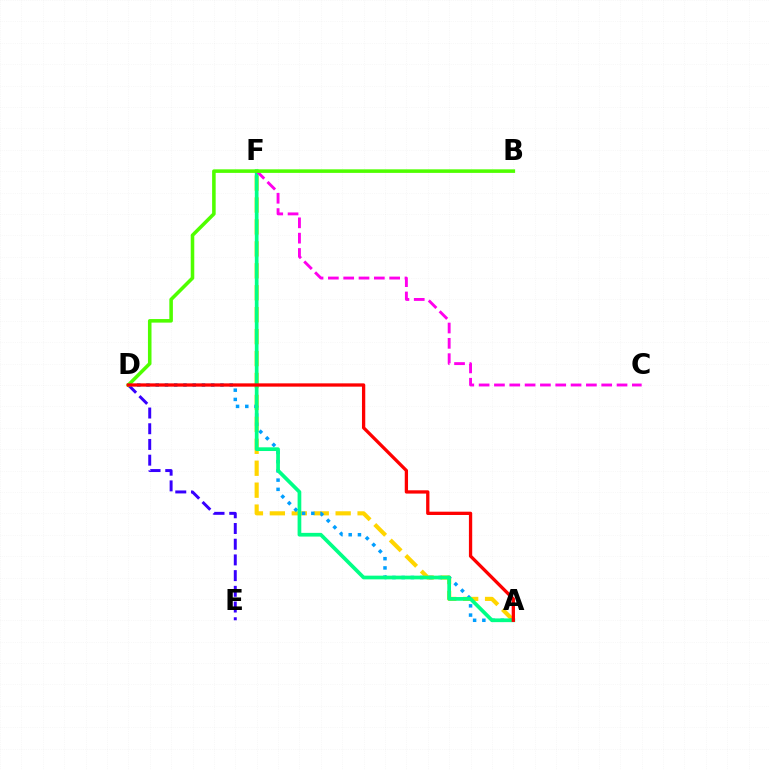{('A', 'F'): [{'color': '#ffd500', 'line_style': 'dashed', 'thickness': 2.98}, {'color': '#00ff86', 'line_style': 'solid', 'thickness': 2.67}], ('D', 'E'): [{'color': '#3700ff', 'line_style': 'dashed', 'thickness': 2.13}], ('A', 'D'): [{'color': '#009eff', 'line_style': 'dotted', 'thickness': 2.51}, {'color': '#ff0000', 'line_style': 'solid', 'thickness': 2.37}], ('C', 'F'): [{'color': '#ff00ed', 'line_style': 'dashed', 'thickness': 2.08}], ('B', 'D'): [{'color': '#4fff00', 'line_style': 'solid', 'thickness': 2.56}]}